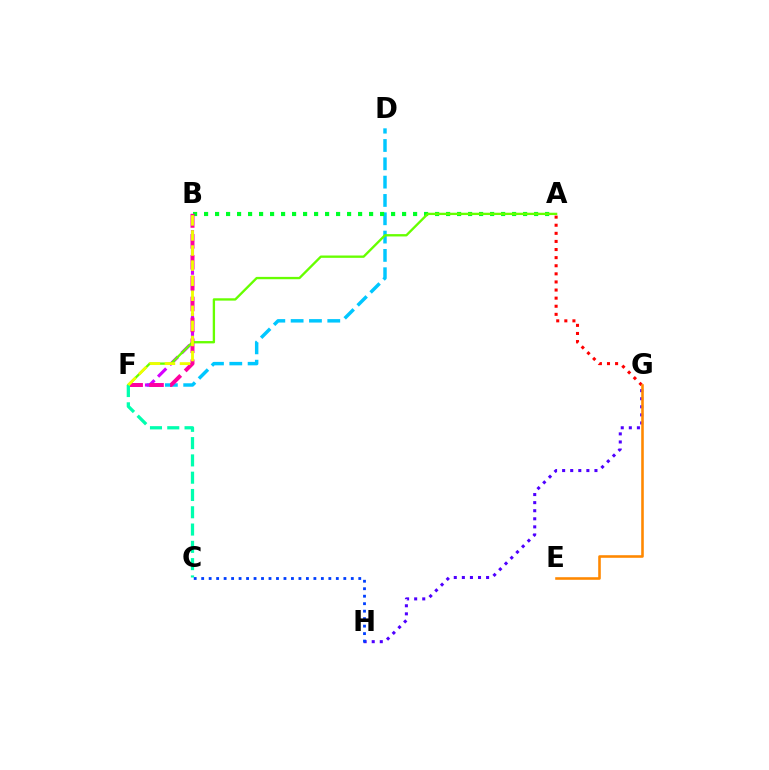{('D', 'F'): [{'color': '#00c7ff', 'line_style': 'dashed', 'thickness': 2.49}], ('A', 'B'): [{'color': '#00ff27', 'line_style': 'dotted', 'thickness': 2.99}], ('B', 'F'): [{'color': '#d600ff', 'line_style': 'dashed', 'thickness': 2.25}, {'color': '#ff00a0', 'line_style': 'dashed', 'thickness': 2.84}, {'color': '#eeff00', 'line_style': 'dashed', 'thickness': 2.05}], ('A', 'F'): [{'color': '#66ff00', 'line_style': 'solid', 'thickness': 1.68}], ('A', 'G'): [{'color': '#ff0000', 'line_style': 'dotted', 'thickness': 2.2}], ('G', 'H'): [{'color': '#4f00ff', 'line_style': 'dotted', 'thickness': 2.19}], ('C', 'F'): [{'color': '#00ffaf', 'line_style': 'dashed', 'thickness': 2.35}], ('E', 'G'): [{'color': '#ff8800', 'line_style': 'solid', 'thickness': 1.86}], ('C', 'H'): [{'color': '#003fff', 'line_style': 'dotted', 'thickness': 2.03}]}